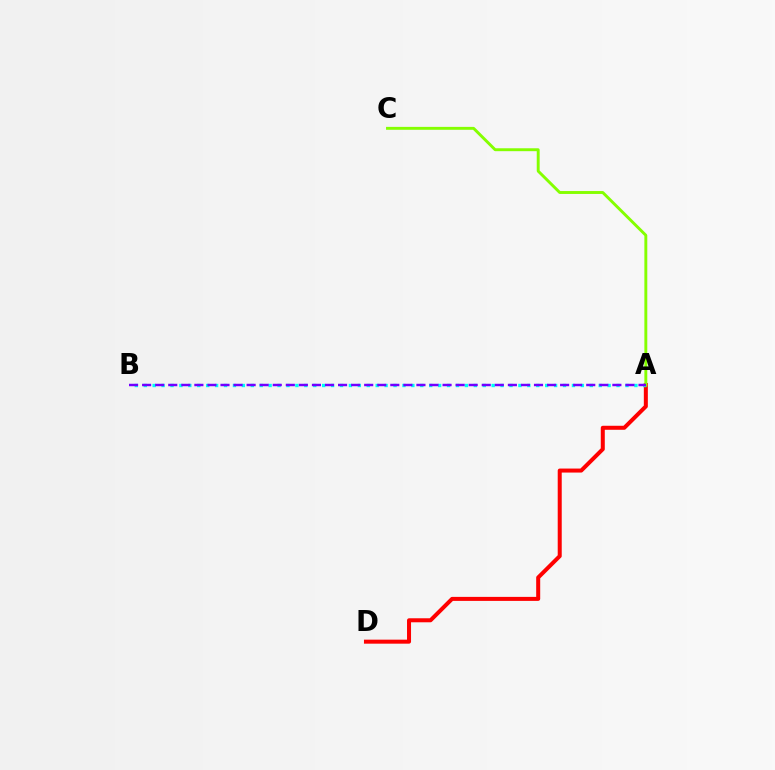{('A', 'D'): [{'color': '#ff0000', 'line_style': 'solid', 'thickness': 2.89}], ('A', 'B'): [{'color': '#00fff6', 'line_style': 'dotted', 'thickness': 2.42}, {'color': '#7200ff', 'line_style': 'dashed', 'thickness': 1.77}], ('A', 'C'): [{'color': '#84ff00', 'line_style': 'solid', 'thickness': 2.09}]}